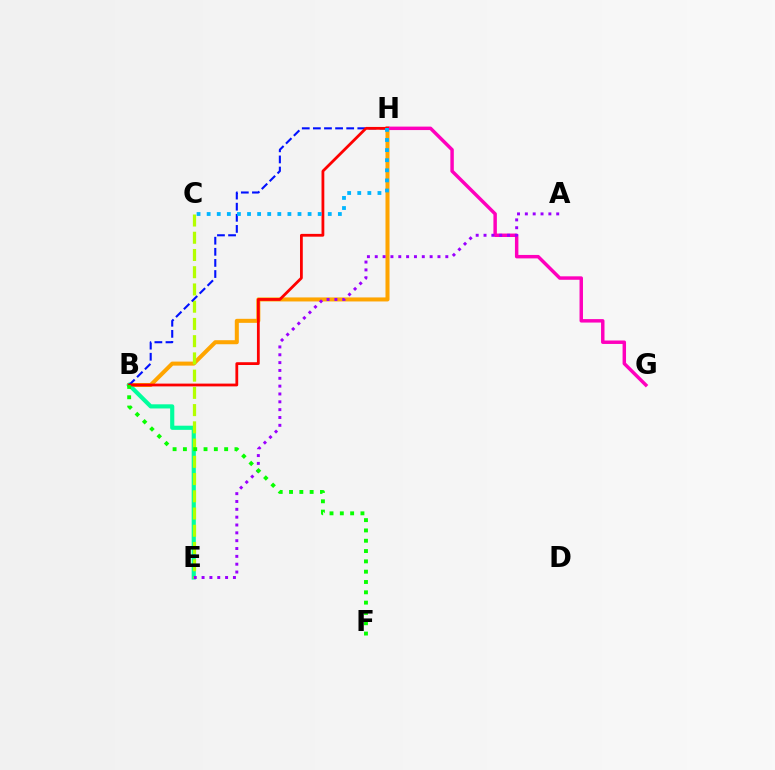{('B', 'H'): [{'color': '#ffa500', 'line_style': 'solid', 'thickness': 2.9}, {'color': '#0010ff', 'line_style': 'dashed', 'thickness': 1.51}, {'color': '#ff0000', 'line_style': 'solid', 'thickness': 2.01}], ('G', 'H'): [{'color': '#ff00bd', 'line_style': 'solid', 'thickness': 2.49}], ('B', 'E'): [{'color': '#00ff9d', 'line_style': 'solid', 'thickness': 2.99}], ('C', 'E'): [{'color': '#b3ff00', 'line_style': 'dashed', 'thickness': 2.34}], ('A', 'E'): [{'color': '#9b00ff', 'line_style': 'dotted', 'thickness': 2.13}], ('B', 'F'): [{'color': '#08ff00', 'line_style': 'dotted', 'thickness': 2.8}], ('C', 'H'): [{'color': '#00b5ff', 'line_style': 'dotted', 'thickness': 2.74}]}